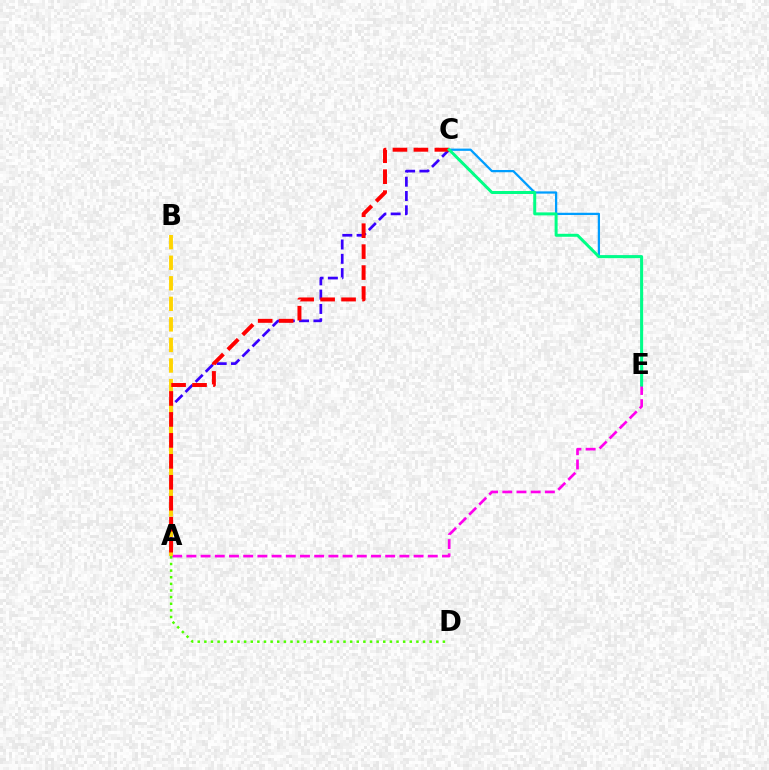{('A', 'E'): [{'color': '#ff00ed', 'line_style': 'dashed', 'thickness': 1.93}], ('A', 'C'): [{'color': '#3700ff', 'line_style': 'dashed', 'thickness': 1.94}, {'color': '#ff0000', 'line_style': 'dashed', 'thickness': 2.85}], ('A', 'B'): [{'color': '#ffd500', 'line_style': 'dashed', 'thickness': 2.79}], ('A', 'D'): [{'color': '#4fff00', 'line_style': 'dotted', 'thickness': 1.8}], ('C', 'E'): [{'color': '#009eff', 'line_style': 'solid', 'thickness': 1.62}, {'color': '#00ff86', 'line_style': 'solid', 'thickness': 2.15}]}